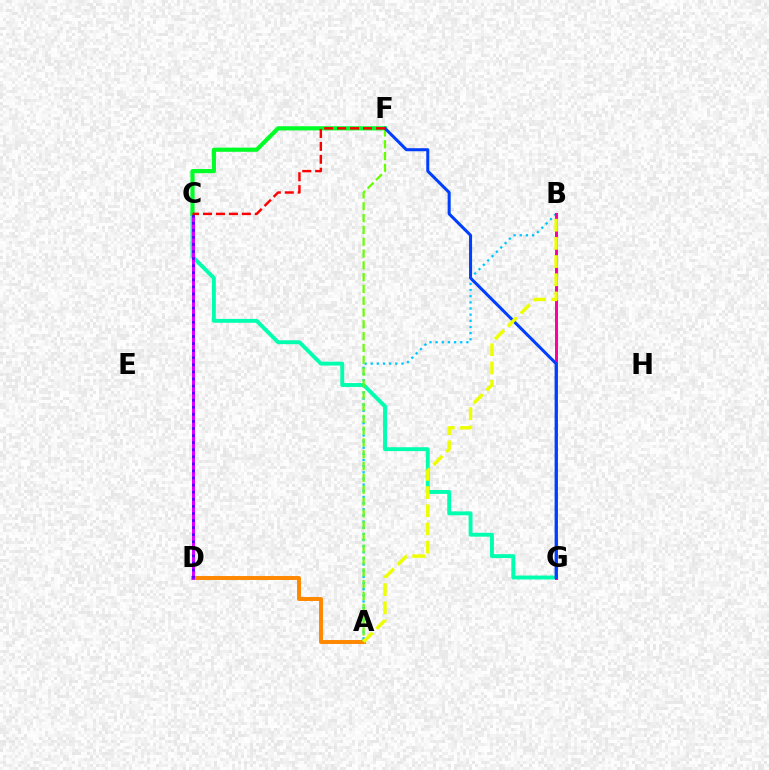{('C', 'G'): [{'color': '#00ffaf', 'line_style': 'solid', 'thickness': 2.8}], ('A', 'D'): [{'color': '#ff8800', 'line_style': 'solid', 'thickness': 2.85}], ('C', 'D'): [{'color': '#d600ff', 'line_style': 'solid', 'thickness': 2.11}, {'color': '#4f00ff', 'line_style': 'dotted', 'thickness': 1.92}], ('C', 'F'): [{'color': '#00ff27', 'line_style': 'solid', 'thickness': 3.0}, {'color': '#ff0000', 'line_style': 'dashed', 'thickness': 1.76}], ('A', 'B'): [{'color': '#00c7ff', 'line_style': 'dotted', 'thickness': 1.67}, {'color': '#eeff00', 'line_style': 'dashed', 'thickness': 2.47}], ('B', 'G'): [{'color': '#ff00a0', 'line_style': 'solid', 'thickness': 2.14}], ('A', 'F'): [{'color': '#66ff00', 'line_style': 'dashed', 'thickness': 1.6}], ('F', 'G'): [{'color': '#003fff', 'line_style': 'solid', 'thickness': 2.18}]}